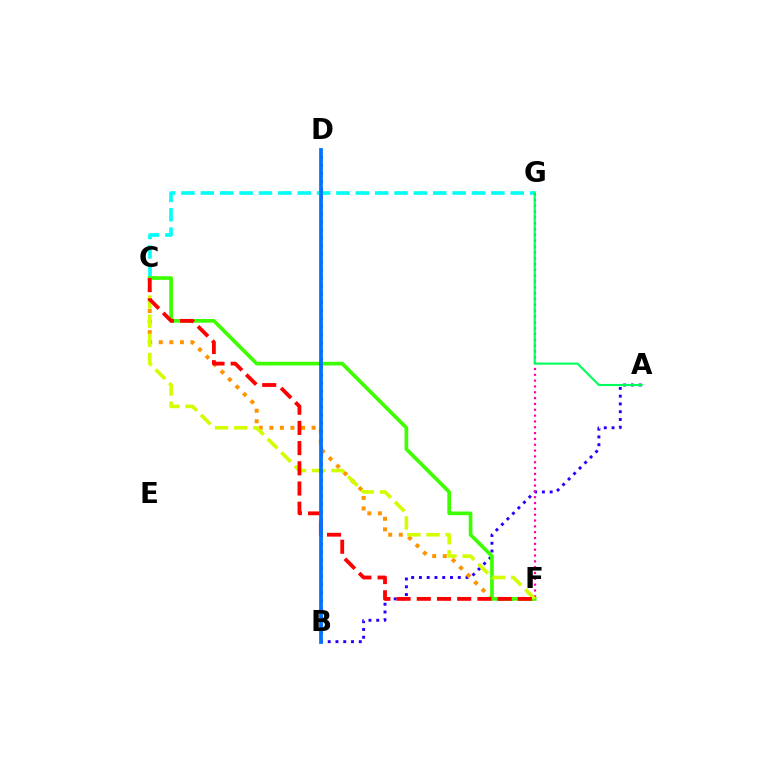{('A', 'B'): [{'color': '#2500ff', 'line_style': 'dotted', 'thickness': 2.11}], ('C', 'G'): [{'color': '#00fff6', 'line_style': 'dashed', 'thickness': 2.63}], ('F', 'G'): [{'color': '#ff00ac', 'line_style': 'dotted', 'thickness': 1.58}], ('A', 'G'): [{'color': '#00ff5c', 'line_style': 'solid', 'thickness': 1.52}], ('C', 'F'): [{'color': '#ff9400', 'line_style': 'dotted', 'thickness': 2.87}, {'color': '#3dff00', 'line_style': 'solid', 'thickness': 2.63}, {'color': '#d1ff00', 'line_style': 'dashed', 'thickness': 2.6}, {'color': '#ff0000', 'line_style': 'dashed', 'thickness': 2.74}], ('B', 'D'): [{'color': '#b900ff', 'line_style': 'dotted', 'thickness': 2.19}, {'color': '#0074ff', 'line_style': 'solid', 'thickness': 2.7}]}